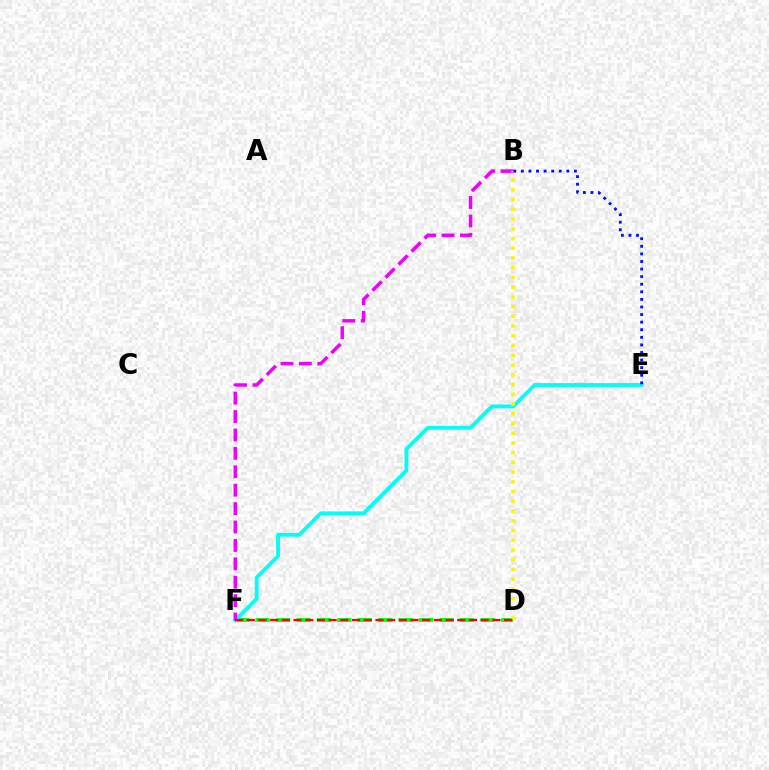{('D', 'F'): [{'color': '#08ff00', 'line_style': 'dashed', 'thickness': 2.78}, {'color': '#ff0000', 'line_style': 'dashed', 'thickness': 1.59}], ('E', 'F'): [{'color': '#00fff6', 'line_style': 'solid', 'thickness': 2.76}], ('B', 'F'): [{'color': '#ee00ff', 'line_style': 'dashed', 'thickness': 2.5}], ('B', 'D'): [{'color': '#fcf500', 'line_style': 'dotted', 'thickness': 2.64}], ('B', 'E'): [{'color': '#0010ff', 'line_style': 'dotted', 'thickness': 2.06}]}